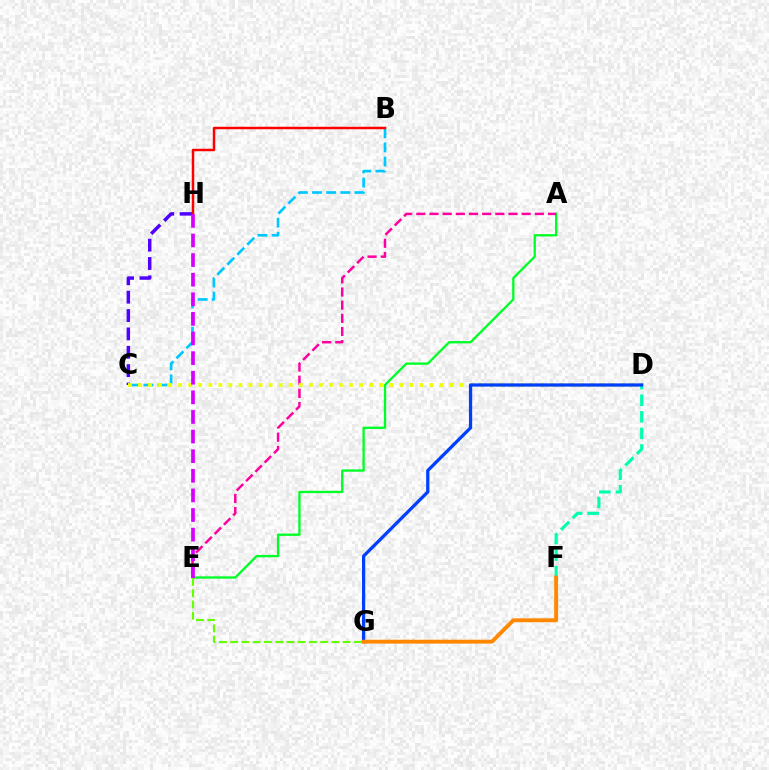{('C', 'H'): [{'color': '#4f00ff', 'line_style': 'dashed', 'thickness': 2.49}], ('A', 'E'): [{'color': '#00ff27', 'line_style': 'solid', 'thickness': 1.67}, {'color': '#ff00a0', 'line_style': 'dashed', 'thickness': 1.79}], ('B', 'C'): [{'color': '#00c7ff', 'line_style': 'dashed', 'thickness': 1.92}], ('C', 'D'): [{'color': '#eeff00', 'line_style': 'dotted', 'thickness': 2.73}], ('D', 'F'): [{'color': '#00ffaf', 'line_style': 'dashed', 'thickness': 2.25}], ('B', 'H'): [{'color': '#ff0000', 'line_style': 'solid', 'thickness': 1.78}], ('D', 'G'): [{'color': '#003fff', 'line_style': 'solid', 'thickness': 2.34}], ('F', 'G'): [{'color': '#ff8800', 'line_style': 'solid', 'thickness': 2.79}], ('E', 'G'): [{'color': '#66ff00', 'line_style': 'dashed', 'thickness': 1.53}], ('E', 'H'): [{'color': '#d600ff', 'line_style': 'dashed', 'thickness': 2.66}]}